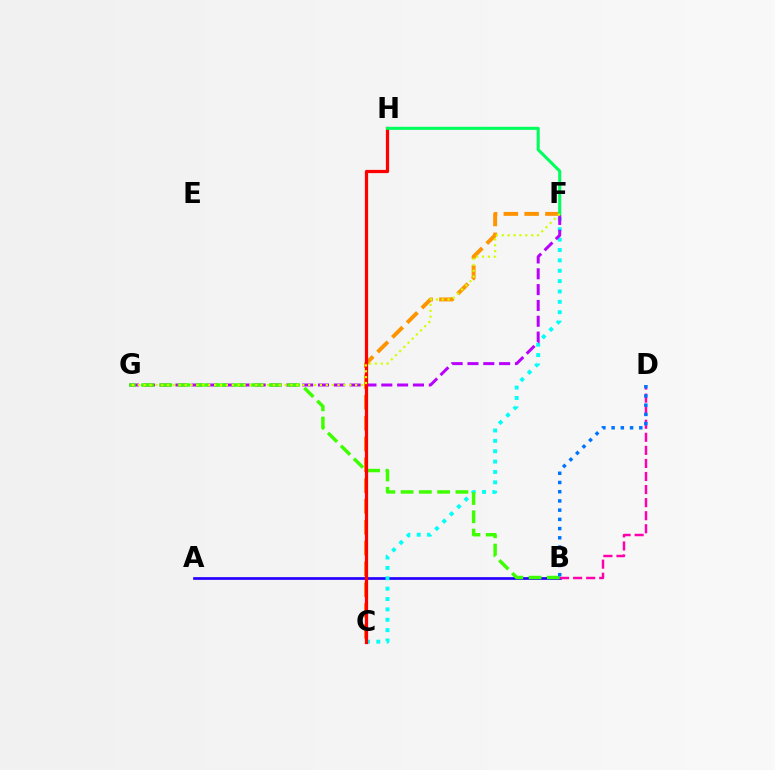{('C', 'F'): [{'color': '#ff9400', 'line_style': 'dashed', 'thickness': 2.83}, {'color': '#00fff6', 'line_style': 'dotted', 'thickness': 2.82}], ('A', 'B'): [{'color': '#2500ff', 'line_style': 'solid', 'thickness': 1.95}], ('B', 'D'): [{'color': '#ff00ac', 'line_style': 'dashed', 'thickness': 1.78}, {'color': '#0074ff', 'line_style': 'dotted', 'thickness': 2.5}], ('F', 'G'): [{'color': '#b900ff', 'line_style': 'dashed', 'thickness': 2.15}, {'color': '#d1ff00', 'line_style': 'dotted', 'thickness': 1.6}], ('B', 'G'): [{'color': '#3dff00', 'line_style': 'dashed', 'thickness': 2.48}], ('C', 'H'): [{'color': '#ff0000', 'line_style': 'solid', 'thickness': 2.33}], ('F', 'H'): [{'color': '#00ff5c', 'line_style': 'solid', 'thickness': 2.21}]}